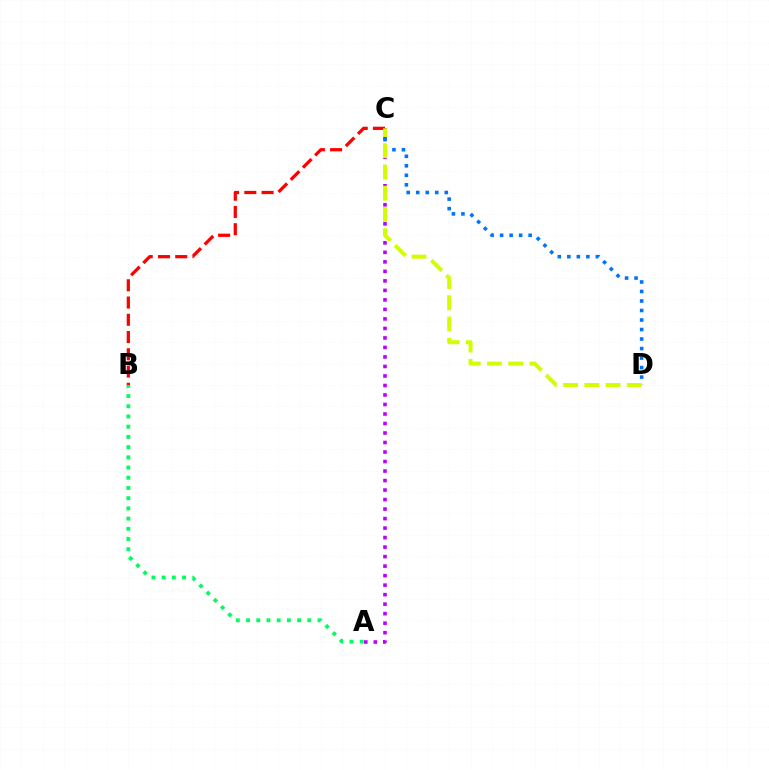{('A', 'C'): [{'color': '#b900ff', 'line_style': 'dotted', 'thickness': 2.58}], ('A', 'B'): [{'color': '#00ff5c', 'line_style': 'dotted', 'thickness': 2.77}], ('C', 'D'): [{'color': '#0074ff', 'line_style': 'dotted', 'thickness': 2.58}, {'color': '#d1ff00', 'line_style': 'dashed', 'thickness': 2.88}], ('B', 'C'): [{'color': '#ff0000', 'line_style': 'dashed', 'thickness': 2.34}]}